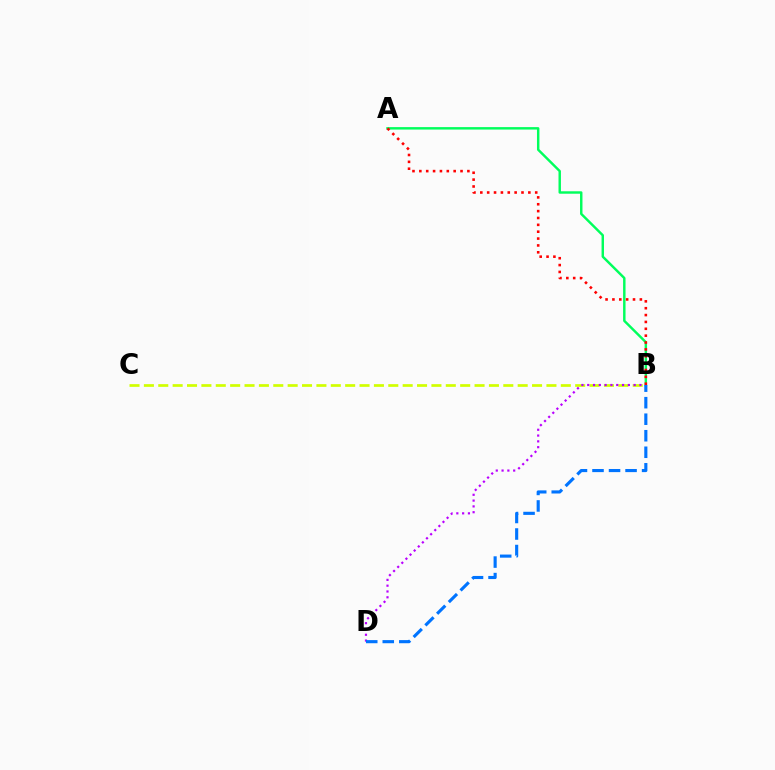{('B', 'C'): [{'color': '#d1ff00', 'line_style': 'dashed', 'thickness': 1.95}], ('A', 'B'): [{'color': '#00ff5c', 'line_style': 'solid', 'thickness': 1.76}, {'color': '#ff0000', 'line_style': 'dotted', 'thickness': 1.86}], ('B', 'D'): [{'color': '#b900ff', 'line_style': 'dotted', 'thickness': 1.58}, {'color': '#0074ff', 'line_style': 'dashed', 'thickness': 2.25}]}